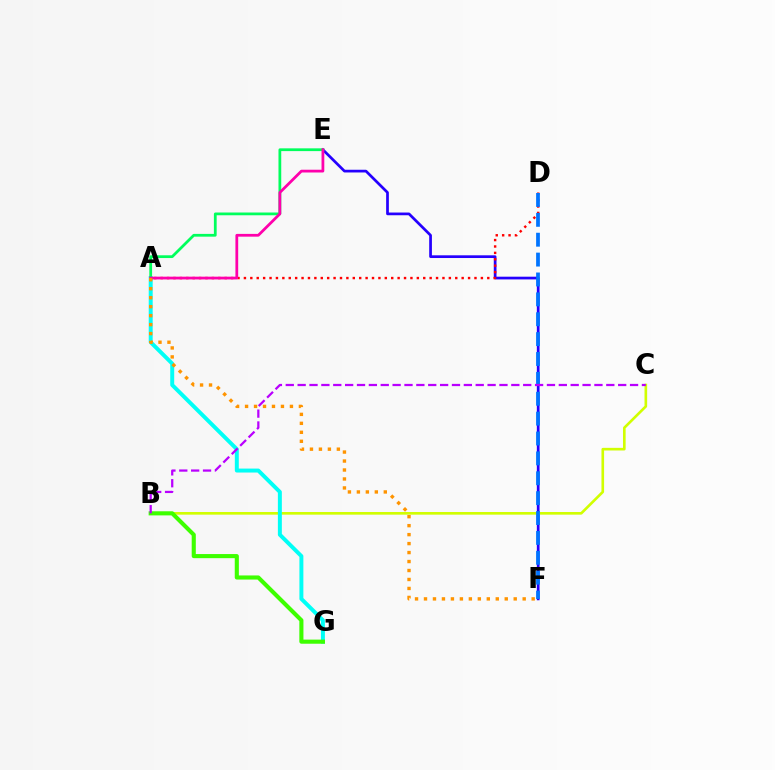{('E', 'F'): [{'color': '#2500ff', 'line_style': 'solid', 'thickness': 1.96}], ('B', 'C'): [{'color': '#d1ff00', 'line_style': 'solid', 'thickness': 1.9}, {'color': '#b900ff', 'line_style': 'dashed', 'thickness': 1.61}], ('A', 'G'): [{'color': '#00fff6', 'line_style': 'solid', 'thickness': 2.85}], ('A', 'E'): [{'color': '#00ff5c', 'line_style': 'solid', 'thickness': 1.99}, {'color': '#ff00ac', 'line_style': 'solid', 'thickness': 1.99}], ('A', 'D'): [{'color': '#ff0000', 'line_style': 'dotted', 'thickness': 1.74}], ('B', 'G'): [{'color': '#3dff00', 'line_style': 'solid', 'thickness': 2.96}], ('A', 'F'): [{'color': '#ff9400', 'line_style': 'dotted', 'thickness': 2.44}], ('D', 'F'): [{'color': '#0074ff', 'line_style': 'dashed', 'thickness': 2.7}]}